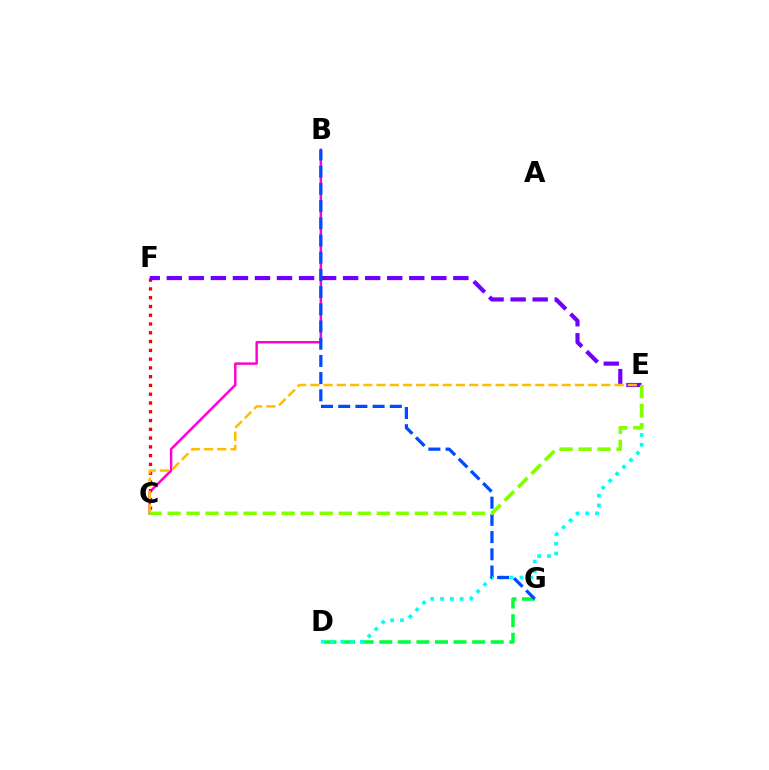{('B', 'C'): [{'color': '#ff00cf', 'line_style': 'solid', 'thickness': 1.78}], ('D', 'G'): [{'color': '#00ff39', 'line_style': 'dashed', 'thickness': 2.52}], ('D', 'E'): [{'color': '#00fff6', 'line_style': 'dotted', 'thickness': 2.66}], ('C', 'F'): [{'color': '#ff0000', 'line_style': 'dotted', 'thickness': 2.38}], ('E', 'F'): [{'color': '#7200ff', 'line_style': 'dashed', 'thickness': 2.99}], ('B', 'G'): [{'color': '#004bff', 'line_style': 'dashed', 'thickness': 2.34}], ('C', 'E'): [{'color': '#ffbd00', 'line_style': 'dashed', 'thickness': 1.8}, {'color': '#84ff00', 'line_style': 'dashed', 'thickness': 2.58}]}